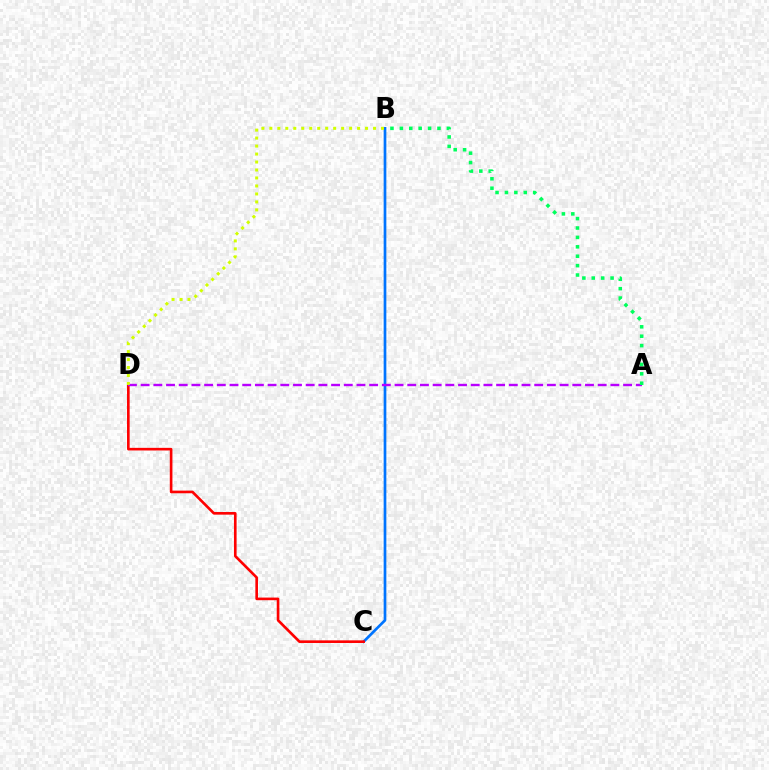{('B', 'C'): [{'color': '#0074ff', 'line_style': 'solid', 'thickness': 1.94}], ('C', 'D'): [{'color': '#ff0000', 'line_style': 'solid', 'thickness': 1.9}], ('A', 'D'): [{'color': '#b900ff', 'line_style': 'dashed', 'thickness': 1.72}], ('B', 'D'): [{'color': '#d1ff00', 'line_style': 'dotted', 'thickness': 2.17}], ('A', 'B'): [{'color': '#00ff5c', 'line_style': 'dotted', 'thickness': 2.55}]}